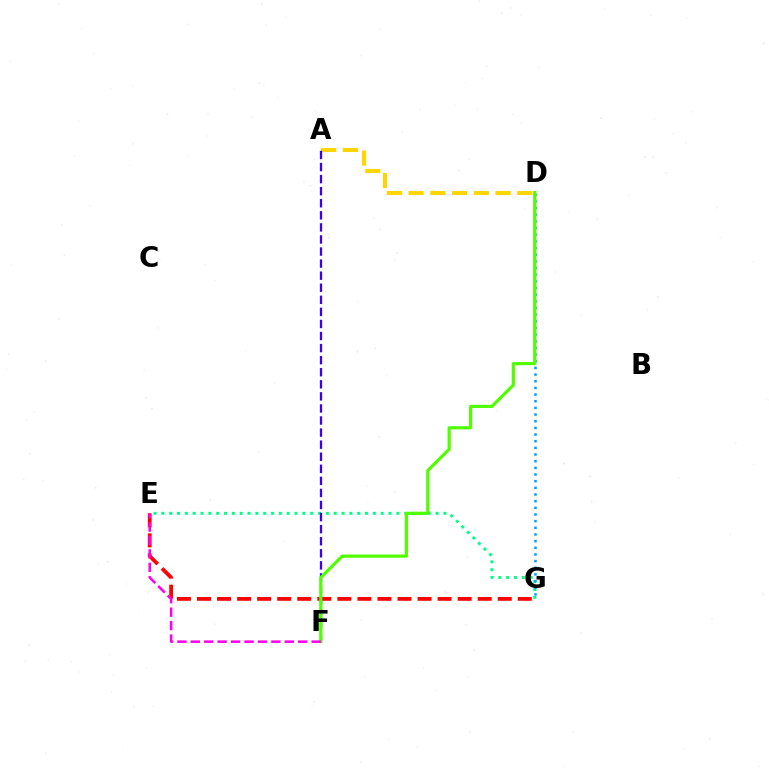{('E', 'G'): [{'color': '#ff0000', 'line_style': 'dashed', 'thickness': 2.72}, {'color': '#00ff86', 'line_style': 'dotted', 'thickness': 2.13}], ('A', 'D'): [{'color': '#ffd500', 'line_style': 'dashed', 'thickness': 2.95}], ('D', 'G'): [{'color': '#009eff', 'line_style': 'dotted', 'thickness': 1.81}], ('A', 'F'): [{'color': '#3700ff', 'line_style': 'dashed', 'thickness': 1.64}], ('D', 'F'): [{'color': '#4fff00', 'line_style': 'solid', 'thickness': 2.28}], ('E', 'F'): [{'color': '#ff00ed', 'line_style': 'dashed', 'thickness': 1.82}]}